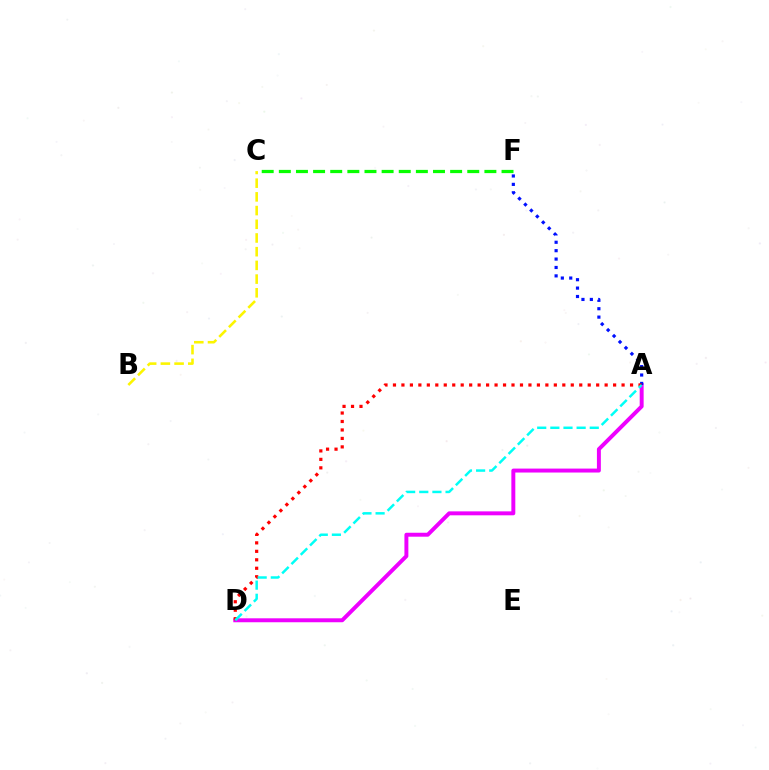{('A', 'D'): [{'color': '#ee00ff', 'line_style': 'solid', 'thickness': 2.84}, {'color': '#ff0000', 'line_style': 'dotted', 'thickness': 2.3}, {'color': '#00fff6', 'line_style': 'dashed', 'thickness': 1.78}], ('A', 'F'): [{'color': '#0010ff', 'line_style': 'dotted', 'thickness': 2.28}], ('B', 'C'): [{'color': '#fcf500', 'line_style': 'dashed', 'thickness': 1.86}], ('C', 'F'): [{'color': '#08ff00', 'line_style': 'dashed', 'thickness': 2.33}]}